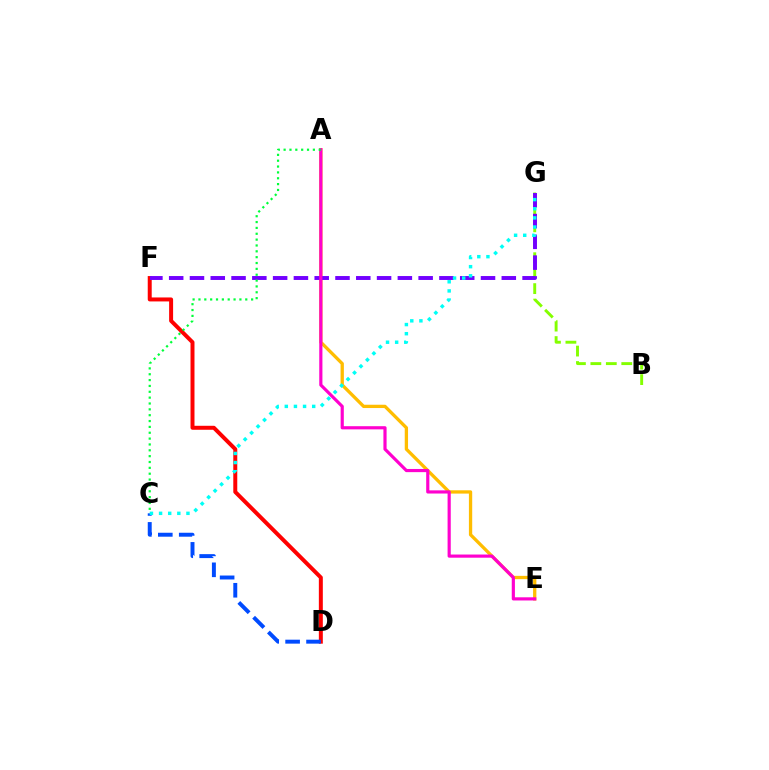{('B', 'G'): [{'color': '#84ff00', 'line_style': 'dashed', 'thickness': 2.1}], ('D', 'F'): [{'color': '#ff0000', 'line_style': 'solid', 'thickness': 2.86}], ('A', 'E'): [{'color': '#ffbd00', 'line_style': 'solid', 'thickness': 2.37}, {'color': '#ff00cf', 'line_style': 'solid', 'thickness': 2.28}], ('C', 'D'): [{'color': '#004bff', 'line_style': 'dashed', 'thickness': 2.84}], ('F', 'G'): [{'color': '#7200ff', 'line_style': 'dashed', 'thickness': 2.82}], ('C', 'G'): [{'color': '#00fff6', 'line_style': 'dotted', 'thickness': 2.48}], ('A', 'C'): [{'color': '#00ff39', 'line_style': 'dotted', 'thickness': 1.59}]}